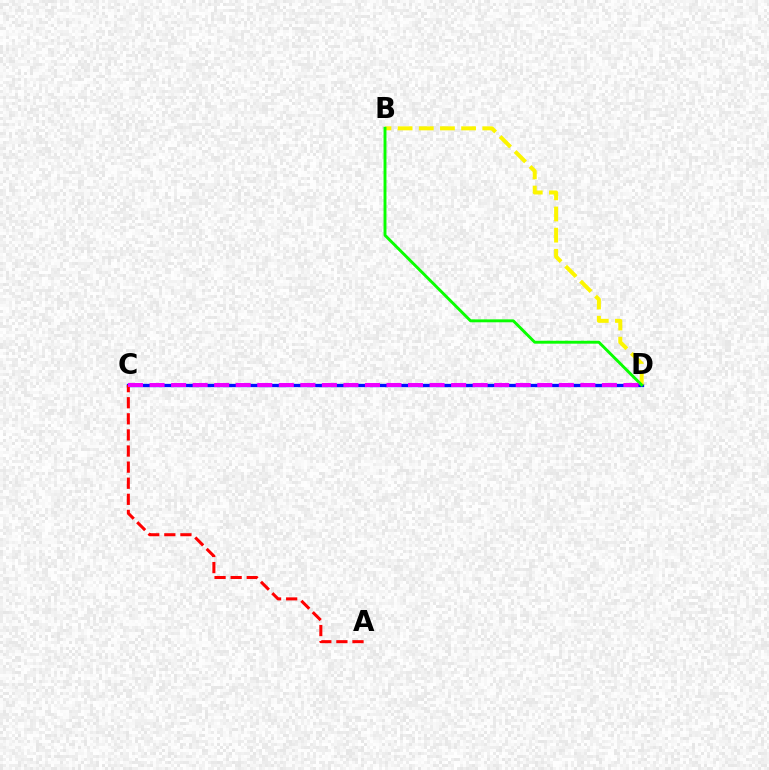{('C', 'D'): [{'color': '#00fff6', 'line_style': 'solid', 'thickness': 2.21}, {'color': '#0010ff', 'line_style': 'solid', 'thickness': 2.37}, {'color': '#ee00ff', 'line_style': 'dashed', 'thickness': 2.93}], ('A', 'C'): [{'color': '#ff0000', 'line_style': 'dashed', 'thickness': 2.19}], ('B', 'D'): [{'color': '#fcf500', 'line_style': 'dashed', 'thickness': 2.87}, {'color': '#08ff00', 'line_style': 'solid', 'thickness': 2.09}]}